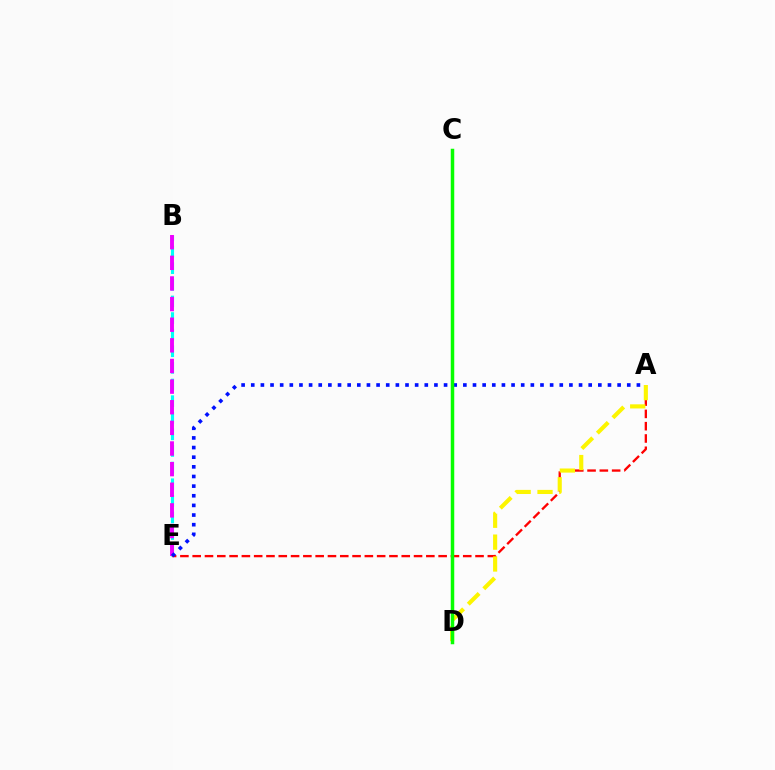{('B', 'E'): [{'color': '#00fff6', 'line_style': 'dashed', 'thickness': 2.26}, {'color': '#ee00ff', 'line_style': 'dashed', 'thickness': 2.8}], ('A', 'E'): [{'color': '#ff0000', 'line_style': 'dashed', 'thickness': 1.67}, {'color': '#0010ff', 'line_style': 'dotted', 'thickness': 2.62}], ('A', 'D'): [{'color': '#fcf500', 'line_style': 'dashed', 'thickness': 2.97}], ('C', 'D'): [{'color': '#08ff00', 'line_style': 'solid', 'thickness': 2.51}]}